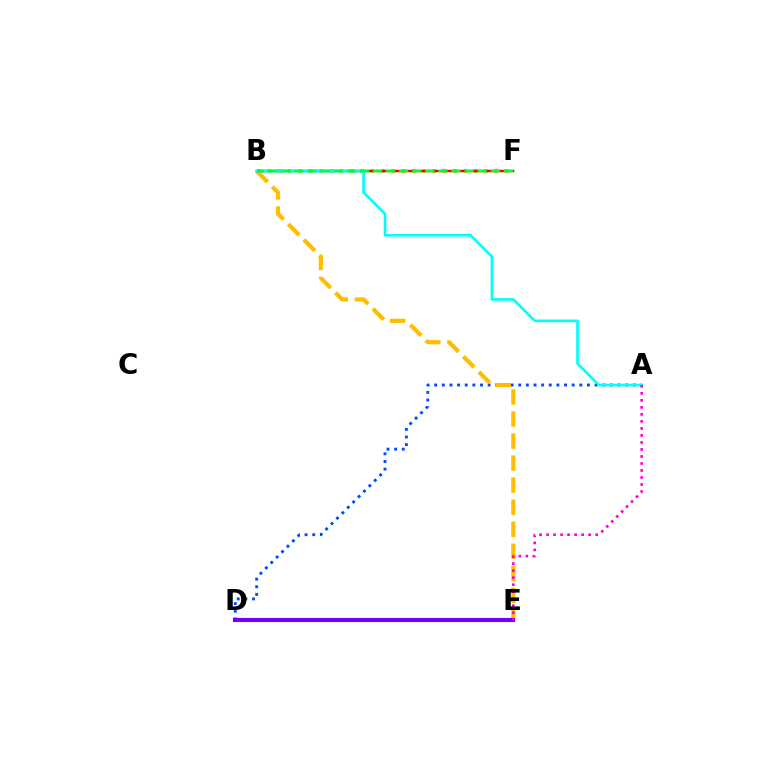{('A', 'D'): [{'color': '#004bff', 'line_style': 'dotted', 'thickness': 2.08}], ('B', 'F'): [{'color': '#84ff00', 'line_style': 'dotted', 'thickness': 2.8}, {'color': '#ff0000', 'line_style': 'solid', 'thickness': 1.76}, {'color': '#00ff39', 'line_style': 'dashed', 'thickness': 1.78}], ('B', 'E'): [{'color': '#ffbd00', 'line_style': 'dashed', 'thickness': 2.99}], ('D', 'E'): [{'color': '#7200ff', 'line_style': 'solid', 'thickness': 2.95}], ('A', 'B'): [{'color': '#00fff6', 'line_style': 'solid', 'thickness': 1.91}], ('A', 'E'): [{'color': '#ff00cf', 'line_style': 'dotted', 'thickness': 1.91}]}